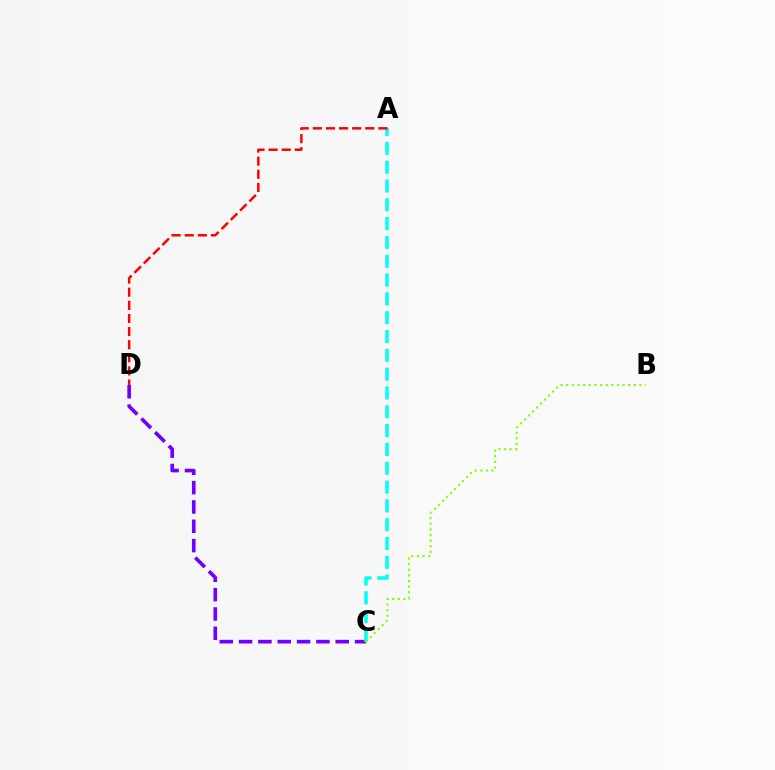{('C', 'D'): [{'color': '#7200ff', 'line_style': 'dashed', 'thickness': 2.63}], ('A', 'C'): [{'color': '#00fff6', 'line_style': 'dashed', 'thickness': 2.56}], ('B', 'C'): [{'color': '#84ff00', 'line_style': 'dotted', 'thickness': 1.53}], ('A', 'D'): [{'color': '#ff0000', 'line_style': 'dashed', 'thickness': 1.78}]}